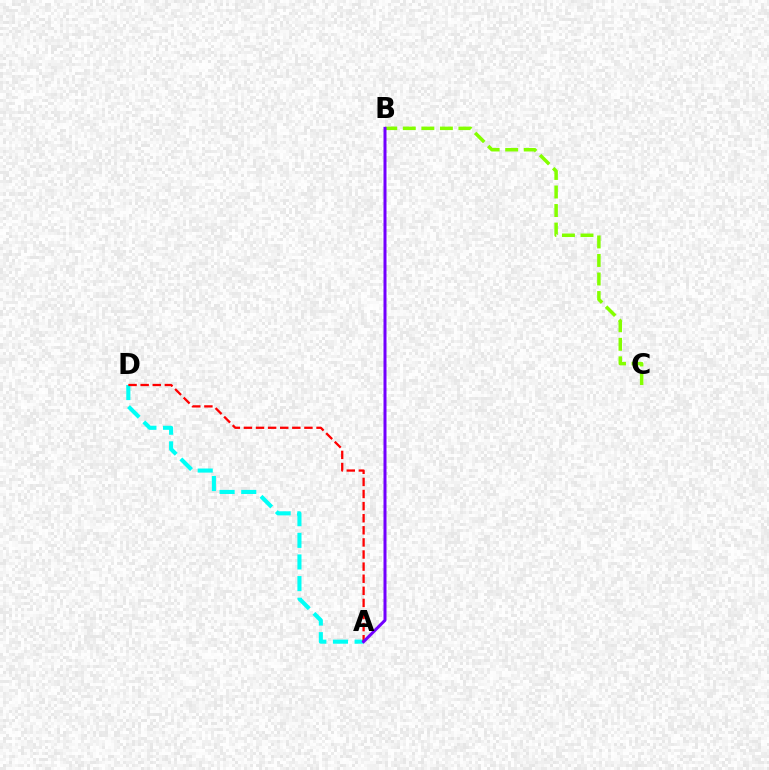{('B', 'C'): [{'color': '#84ff00', 'line_style': 'dashed', 'thickness': 2.52}], ('A', 'D'): [{'color': '#00fff6', 'line_style': 'dashed', 'thickness': 2.94}, {'color': '#ff0000', 'line_style': 'dashed', 'thickness': 1.64}], ('A', 'B'): [{'color': '#7200ff', 'line_style': 'solid', 'thickness': 2.16}]}